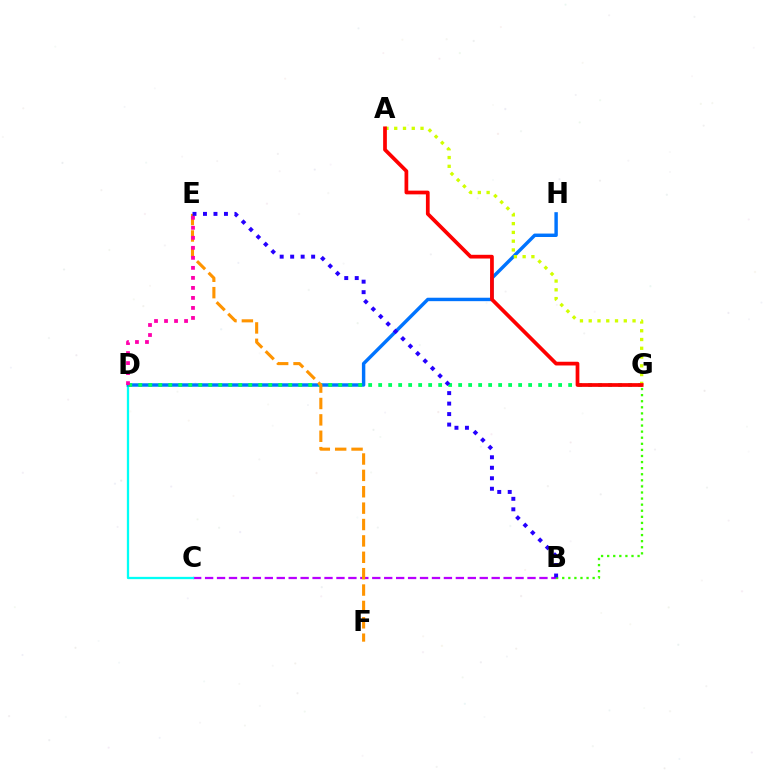{('B', 'C'): [{'color': '#b900ff', 'line_style': 'dashed', 'thickness': 1.62}], ('C', 'D'): [{'color': '#00fff6', 'line_style': 'solid', 'thickness': 1.65}], ('D', 'H'): [{'color': '#0074ff', 'line_style': 'solid', 'thickness': 2.47}], ('D', 'G'): [{'color': '#00ff5c', 'line_style': 'dotted', 'thickness': 2.72}], ('B', 'G'): [{'color': '#3dff00', 'line_style': 'dotted', 'thickness': 1.65}], ('E', 'F'): [{'color': '#ff9400', 'line_style': 'dashed', 'thickness': 2.23}], ('D', 'E'): [{'color': '#ff00ac', 'line_style': 'dotted', 'thickness': 2.72}], ('A', 'G'): [{'color': '#d1ff00', 'line_style': 'dotted', 'thickness': 2.38}, {'color': '#ff0000', 'line_style': 'solid', 'thickness': 2.69}], ('B', 'E'): [{'color': '#2500ff', 'line_style': 'dotted', 'thickness': 2.85}]}